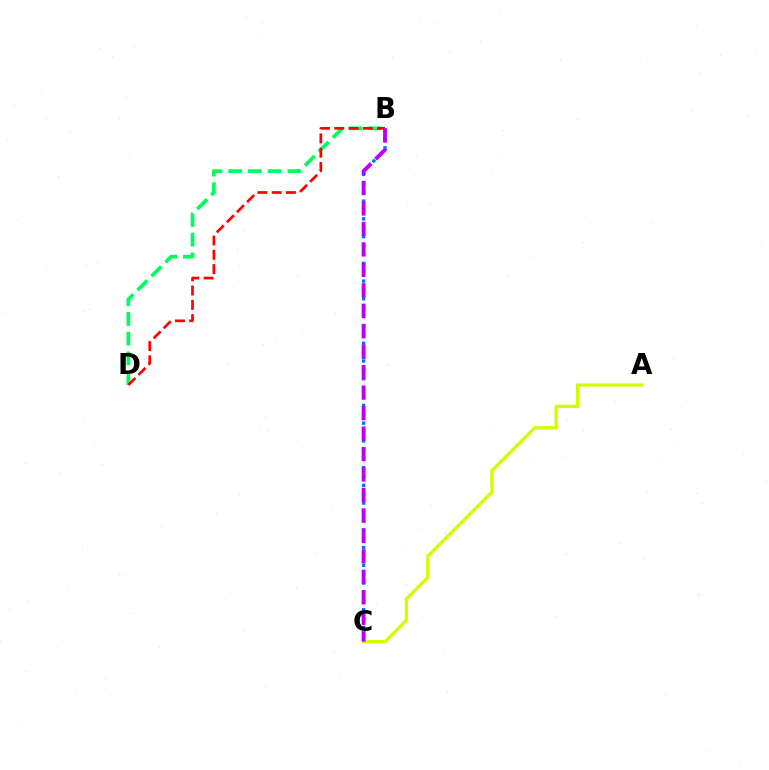{('B', 'D'): [{'color': '#00ff5c', 'line_style': 'dashed', 'thickness': 2.68}, {'color': '#ff0000', 'line_style': 'dashed', 'thickness': 1.94}], ('A', 'C'): [{'color': '#d1ff00', 'line_style': 'solid', 'thickness': 2.38}], ('B', 'C'): [{'color': '#0074ff', 'line_style': 'dotted', 'thickness': 2.41}, {'color': '#b900ff', 'line_style': 'dashed', 'thickness': 2.78}]}